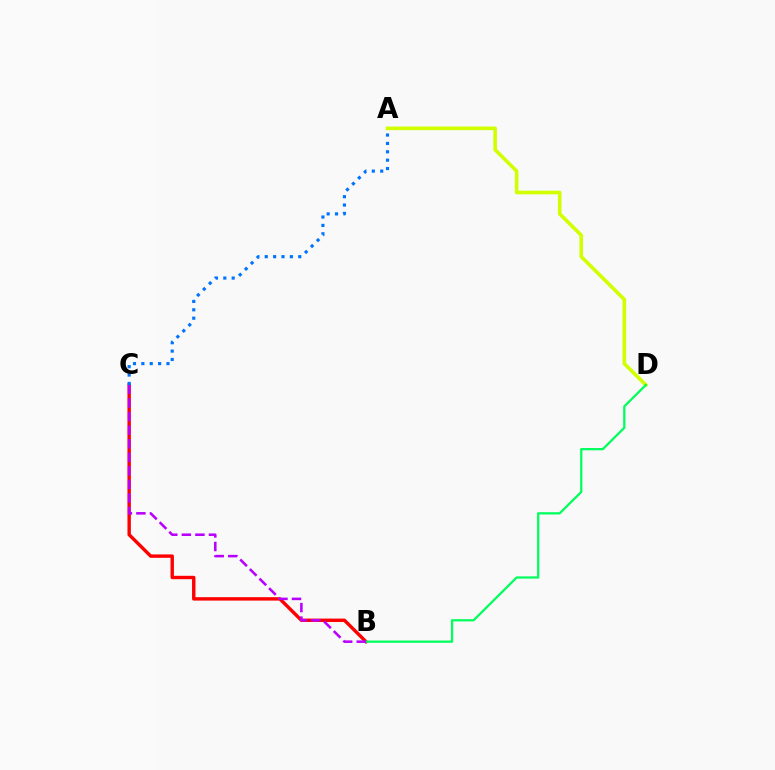{('B', 'C'): [{'color': '#ff0000', 'line_style': 'solid', 'thickness': 2.45}, {'color': '#b900ff', 'line_style': 'dashed', 'thickness': 1.84}], ('A', 'D'): [{'color': '#d1ff00', 'line_style': 'solid', 'thickness': 2.6}], ('B', 'D'): [{'color': '#00ff5c', 'line_style': 'solid', 'thickness': 1.62}], ('A', 'C'): [{'color': '#0074ff', 'line_style': 'dotted', 'thickness': 2.28}]}